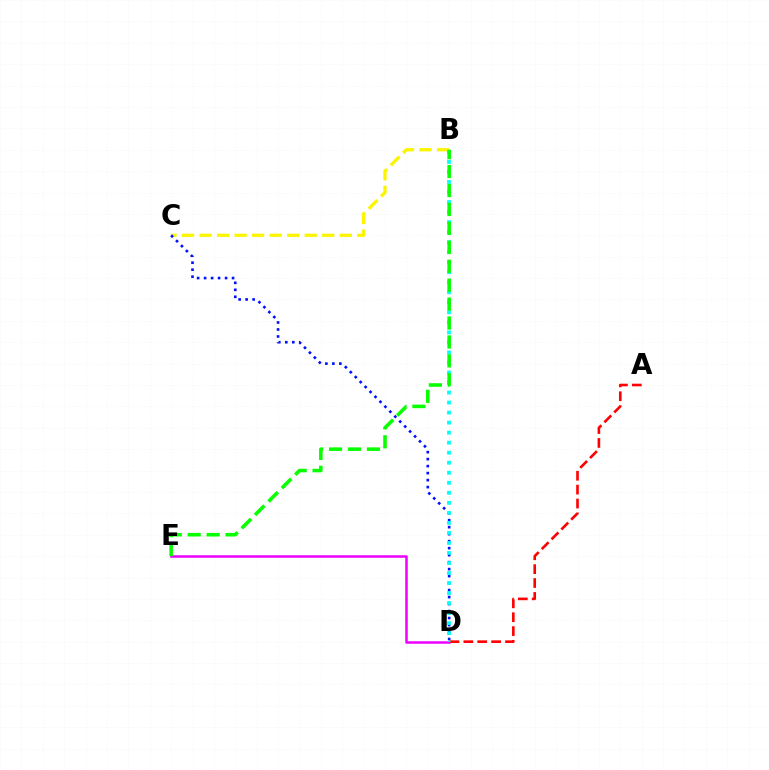{('D', 'E'): [{'color': '#ee00ff', 'line_style': 'solid', 'thickness': 1.81}], ('B', 'C'): [{'color': '#fcf500', 'line_style': 'dashed', 'thickness': 2.38}], ('A', 'D'): [{'color': '#ff0000', 'line_style': 'dashed', 'thickness': 1.89}], ('C', 'D'): [{'color': '#0010ff', 'line_style': 'dotted', 'thickness': 1.9}], ('B', 'D'): [{'color': '#00fff6', 'line_style': 'dotted', 'thickness': 2.72}], ('B', 'E'): [{'color': '#08ff00', 'line_style': 'dashed', 'thickness': 2.57}]}